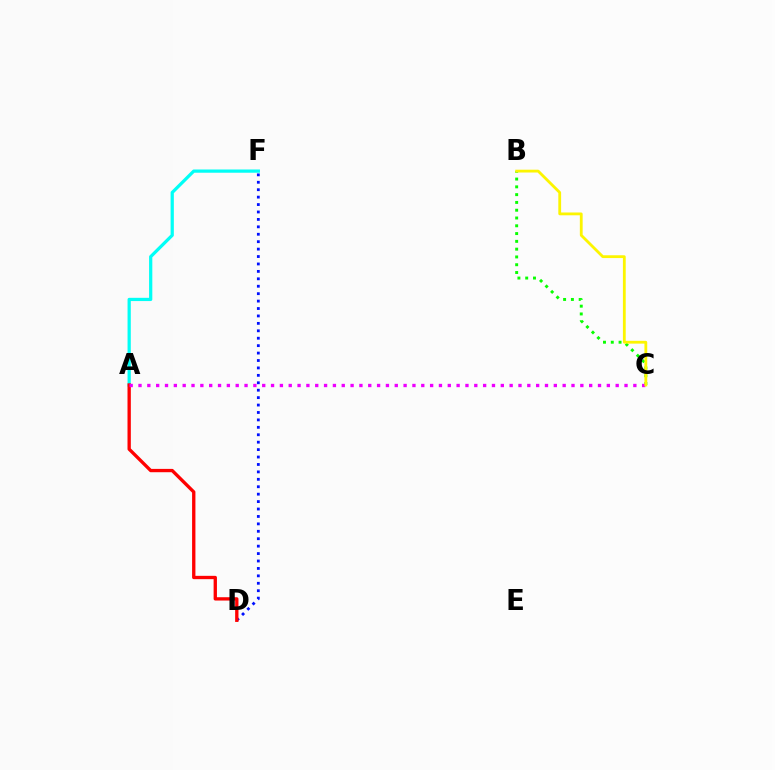{('A', 'F'): [{'color': '#00fff6', 'line_style': 'solid', 'thickness': 2.33}], ('D', 'F'): [{'color': '#0010ff', 'line_style': 'dotted', 'thickness': 2.02}], ('A', 'D'): [{'color': '#ff0000', 'line_style': 'solid', 'thickness': 2.39}], ('B', 'C'): [{'color': '#08ff00', 'line_style': 'dotted', 'thickness': 2.12}, {'color': '#fcf500', 'line_style': 'solid', 'thickness': 2.02}], ('A', 'C'): [{'color': '#ee00ff', 'line_style': 'dotted', 'thickness': 2.4}]}